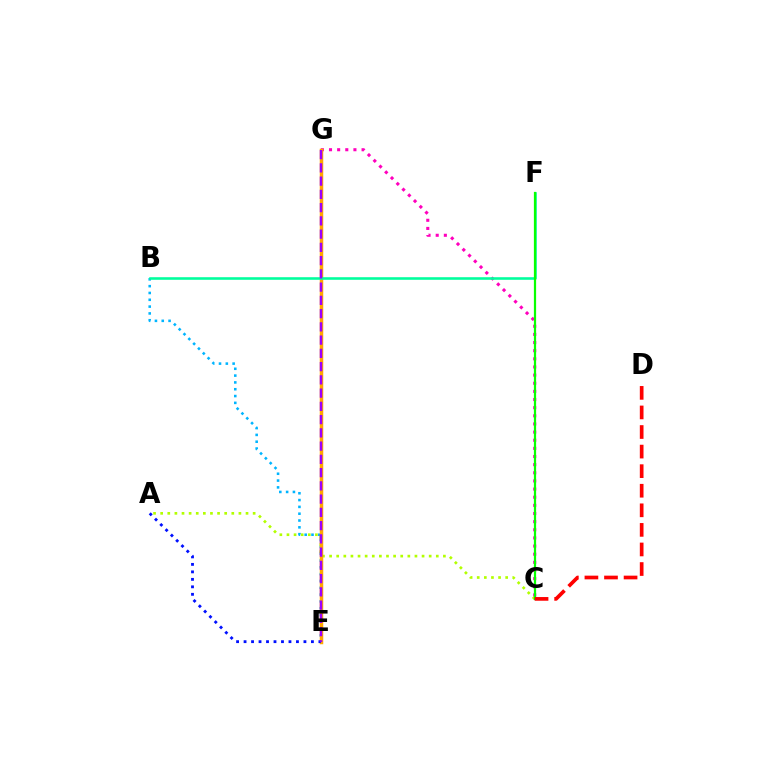{('C', 'G'): [{'color': '#ff00bd', 'line_style': 'dotted', 'thickness': 2.21}], ('B', 'E'): [{'color': '#00b5ff', 'line_style': 'dotted', 'thickness': 1.85}], ('A', 'C'): [{'color': '#b3ff00', 'line_style': 'dotted', 'thickness': 1.93}], ('E', 'G'): [{'color': '#ffa500', 'line_style': 'solid', 'thickness': 2.52}, {'color': '#9b00ff', 'line_style': 'dashed', 'thickness': 1.8}], ('B', 'F'): [{'color': '#00ff9d', 'line_style': 'solid', 'thickness': 1.86}], ('C', 'F'): [{'color': '#08ff00', 'line_style': 'solid', 'thickness': 1.6}], ('A', 'E'): [{'color': '#0010ff', 'line_style': 'dotted', 'thickness': 2.03}], ('C', 'D'): [{'color': '#ff0000', 'line_style': 'dashed', 'thickness': 2.66}]}